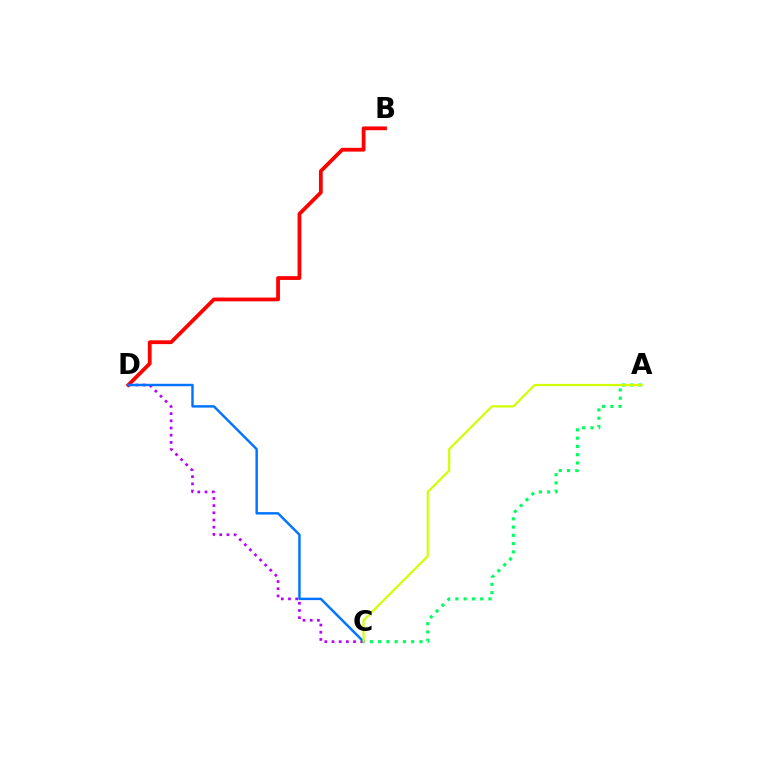{('B', 'D'): [{'color': '#ff0000', 'line_style': 'solid', 'thickness': 2.72}], ('A', 'C'): [{'color': '#00ff5c', 'line_style': 'dotted', 'thickness': 2.25}, {'color': '#d1ff00', 'line_style': 'solid', 'thickness': 1.57}], ('C', 'D'): [{'color': '#b900ff', 'line_style': 'dotted', 'thickness': 1.95}, {'color': '#0074ff', 'line_style': 'solid', 'thickness': 1.76}]}